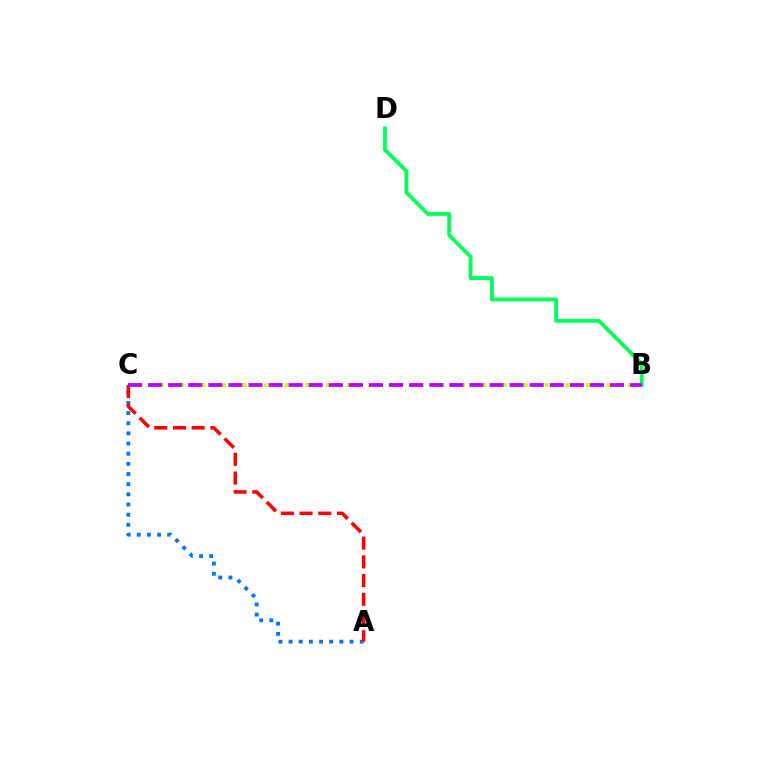{('B', 'D'): [{'color': '#00ff5c', 'line_style': 'solid', 'thickness': 2.75}], ('A', 'C'): [{'color': '#0074ff', 'line_style': 'dotted', 'thickness': 2.76}, {'color': '#ff0000', 'line_style': 'dashed', 'thickness': 2.54}], ('B', 'C'): [{'color': '#d1ff00', 'line_style': 'dotted', 'thickness': 2.83}, {'color': '#b900ff', 'line_style': 'dashed', 'thickness': 2.73}]}